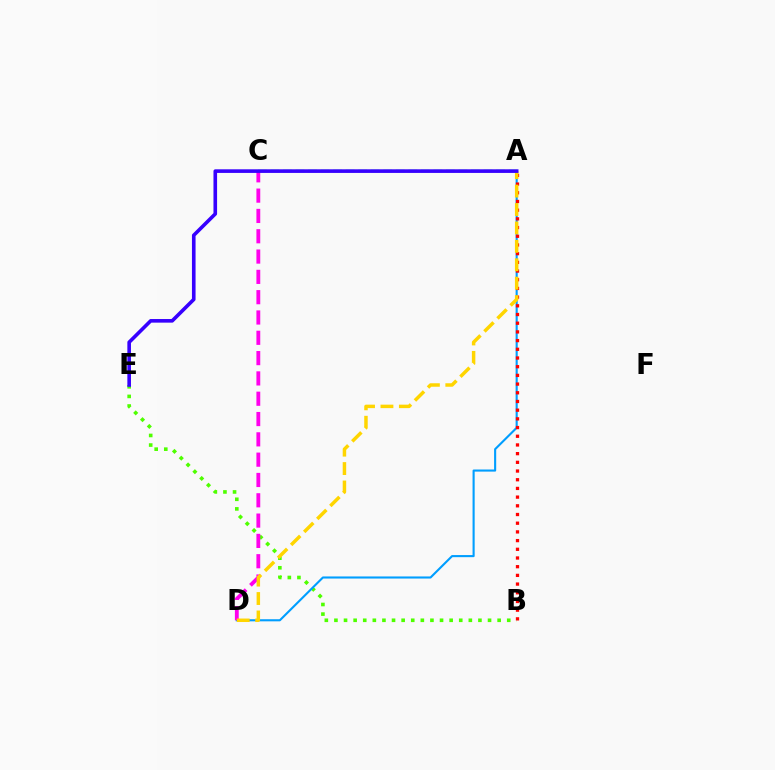{('B', 'E'): [{'color': '#4fff00', 'line_style': 'dotted', 'thickness': 2.61}], ('A', 'C'): [{'color': '#00ff86', 'line_style': 'dashed', 'thickness': 1.7}], ('A', 'D'): [{'color': '#009eff', 'line_style': 'solid', 'thickness': 1.52}, {'color': '#ffd500', 'line_style': 'dashed', 'thickness': 2.5}], ('C', 'D'): [{'color': '#ff00ed', 'line_style': 'dashed', 'thickness': 2.76}], ('A', 'B'): [{'color': '#ff0000', 'line_style': 'dotted', 'thickness': 2.36}], ('A', 'E'): [{'color': '#3700ff', 'line_style': 'solid', 'thickness': 2.6}]}